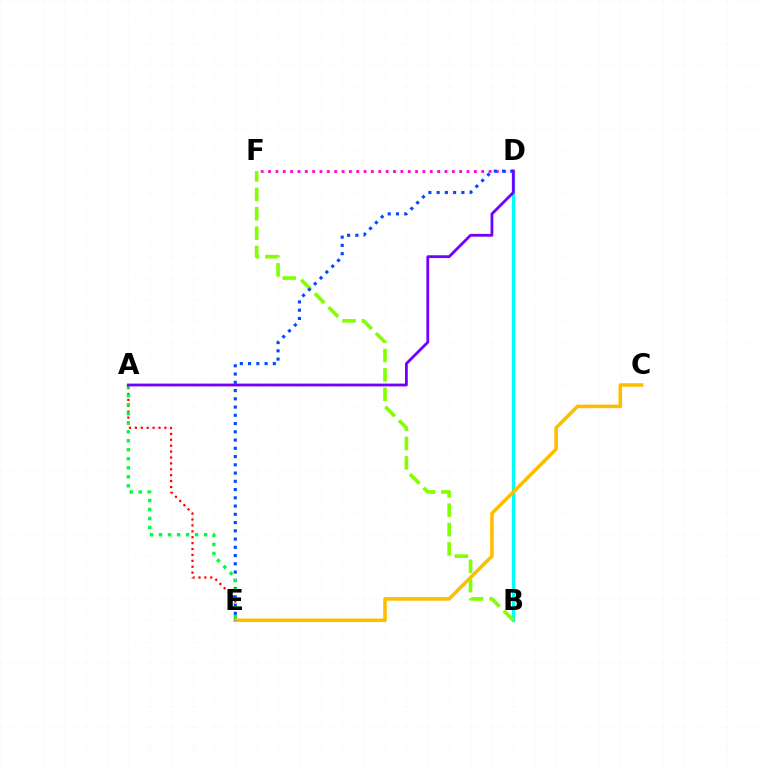{('D', 'F'): [{'color': '#ff00cf', 'line_style': 'dotted', 'thickness': 2.0}], ('A', 'E'): [{'color': '#ff0000', 'line_style': 'dotted', 'thickness': 1.6}, {'color': '#00ff39', 'line_style': 'dotted', 'thickness': 2.45}], ('B', 'D'): [{'color': '#00fff6', 'line_style': 'solid', 'thickness': 2.38}], ('C', 'E'): [{'color': '#ffbd00', 'line_style': 'solid', 'thickness': 2.56}], ('B', 'F'): [{'color': '#84ff00', 'line_style': 'dashed', 'thickness': 2.63}], ('D', 'E'): [{'color': '#004bff', 'line_style': 'dotted', 'thickness': 2.24}], ('A', 'D'): [{'color': '#7200ff', 'line_style': 'solid', 'thickness': 2.02}]}